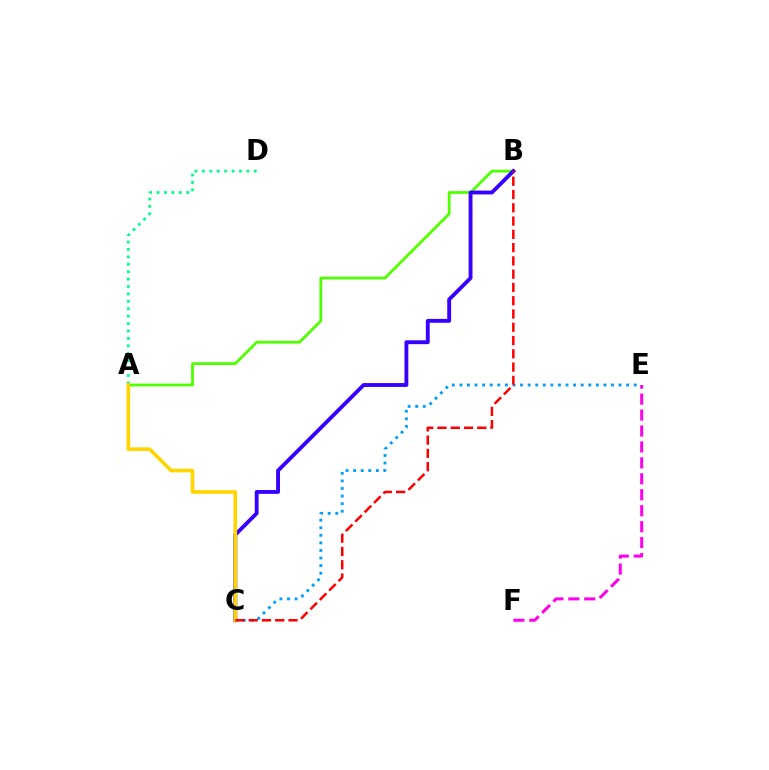{('A', 'D'): [{'color': '#00ff86', 'line_style': 'dotted', 'thickness': 2.01}], ('E', 'F'): [{'color': '#ff00ed', 'line_style': 'dashed', 'thickness': 2.17}], ('A', 'B'): [{'color': '#4fff00', 'line_style': 'solid', 'thickness': 2.01}], ('B', 'C'): [{'color': '#3700ff', 'line_style': 'solid', 'thickness': 2.78}, {'color': '#ff0000', 'line_style': 'dashed', 'thickness': 1.8}], ('C', 'E'): [{'color': '#009eff', 'line_style': 'dotted', 'thickness': 2.06}], ('A', 'C'): [{'color': '#ffd500', 'line_style': 'solid', 'thickness': 2.63}]}